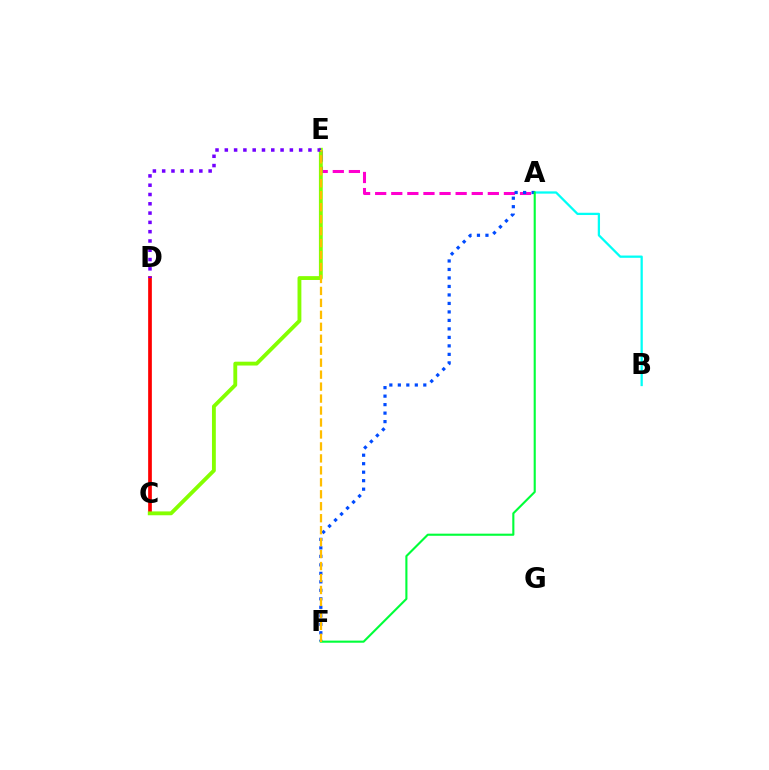{('A', 'E'): [{'color': '#ff00cf', 'line_style': 'dashed', 'thickness': 2.19}], ('C', 'D'): [{'color': '#ff0000', 'line_style': 'solid', 'thickness': 2.66}], ('A', 'B'): [{'color': '#00fff6', 'line_style': 'solid', 'thickness': 1.63}], ('C', 'E'): [{'color': '#84ff00', 'line_style': 'solid', 'thickness': 2.77}], ('A', 'F'): [{'color': '#004bff', 'line_style': 'dotted', 'thickness': 2.31}, {'color': '#00ff39', 'line_style': 'solid', 'thickness': 1.52}], ('D', 'E'): [{'color': '#7200ff', 'line_style': 'dotted', 'thickness': 2.52}], ('E', 'F'): [{'color': '#ffbd00', 'line_style': 'dashed', 'thickness': 1.63}]}